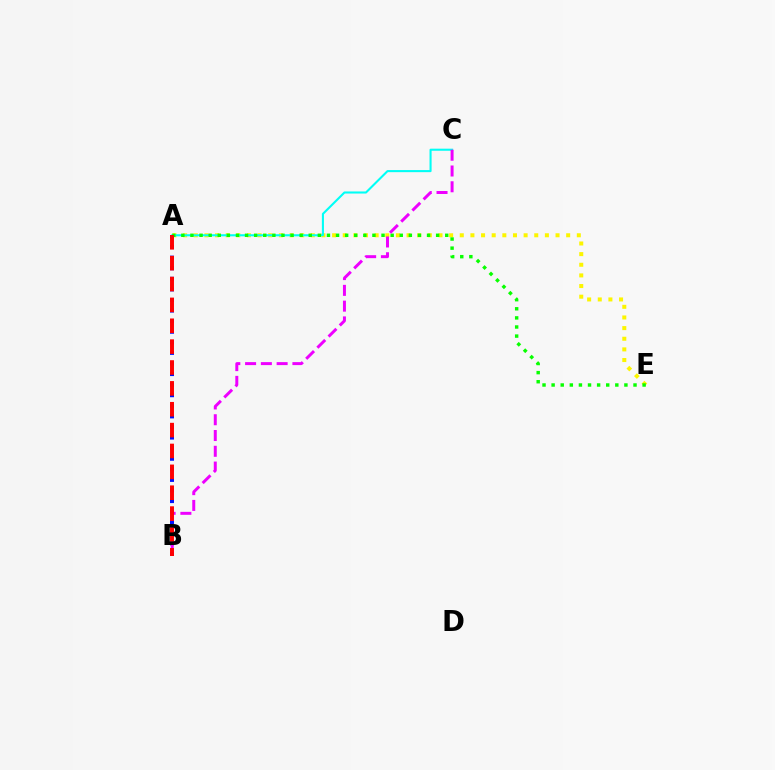{('A', 'E'): [{'color': '#fcf500', 'line_style': 'dotted', 'thickness': 2.89}, {'color': '#08ff00', 'line_style': 'dotted', 'thickness': 2.47}], ('A', 'B'): [{'color': '#0010ff', 'line_style': 'dotted', 'thickness': 2.88}, {'color': '#ff0000', 'line_style': 'dashed', 'thickness': 2.84}], ('A', 'C'): [{'color': '#00fff6', 'line_style': 'solid', 'thickness': 1.5}], ('B', 'C'): [{'color': '#ee00ff', 'line_style': 'dashed', 'thickness': 2.14}]}